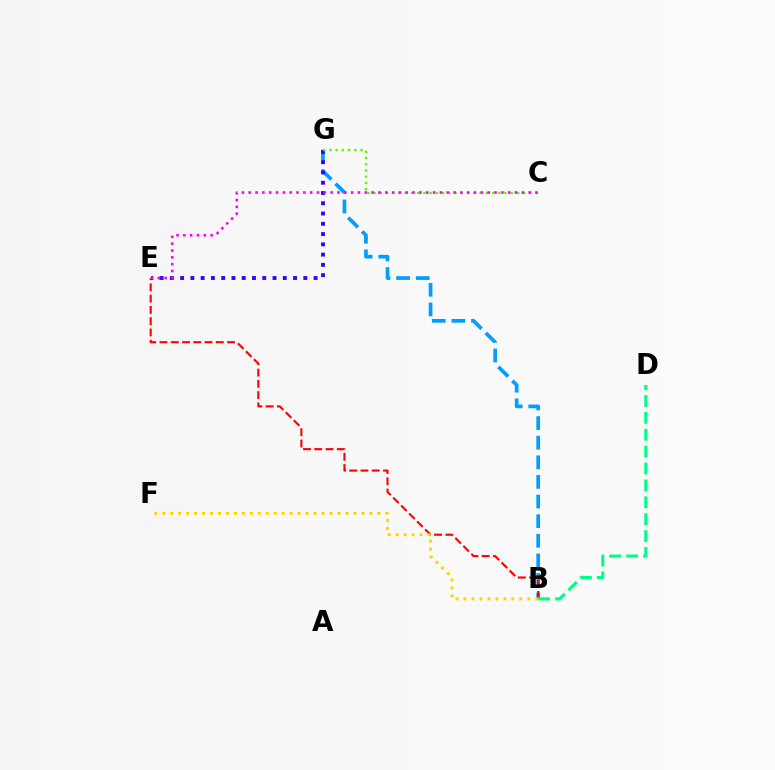{('B', 'G'): [{'color': '#009eff', 'line_style': 'dashed', 'thickness': 2.66}], ('B', 'E'): [{'color': '#ff0000', 'line_style': 'dashed', 'thickness': 1.53}], ('E', 'G'): [{'color': '#3700ff', 'line_style': 'dotted', 'thickness': 2.79}], ('B', 'D'): [{'color': '#00ff86', 'line_style': 'dashed', 'thickness': 2.29}], ('B', 'F'): [{'color': '#ffd500', 'line_style': 'dotted', 'thickness': 2.16}], ('C', 'G'): [{'color': '#4fff00', 'line_style': 'dotted', 'thickness': 1.69}], ('C', 'E'): [{'color': '#ff00ed', 'line_style': 'dotted', 'thickness': 1.86}]}